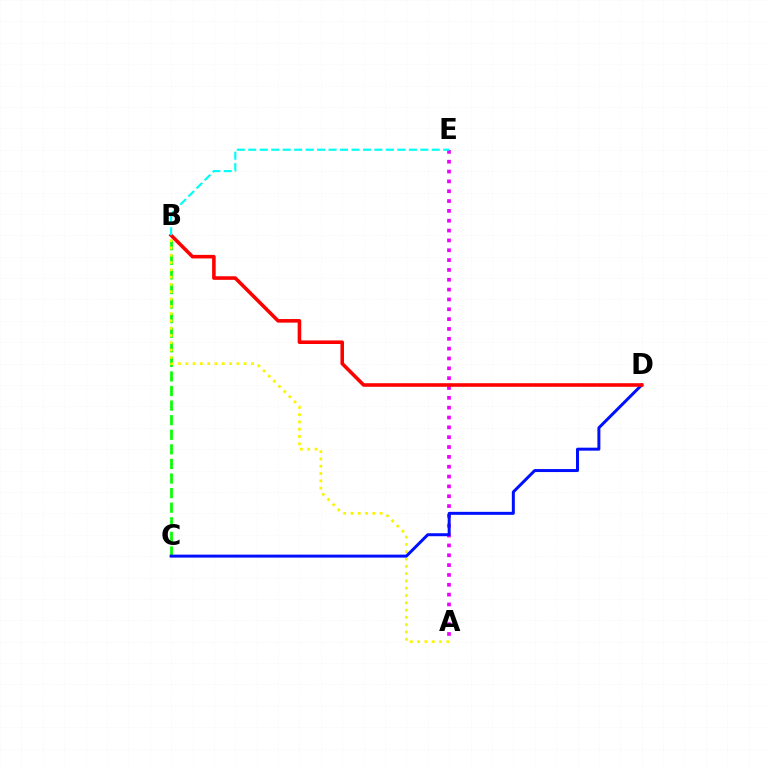{('B', 'C'): [{'color': '#08ff00', 'line_style': 'dashed', 'thickness': 1.98}], ('A', 'E'): [{'color': '#ee00ff', 'line_style': 'dotted', 'thickness': 2.67}], ('A', 'B'): [{'color': '#fcf500', 'line_style': 'dotted', 'thickness': 1.98}], ('C', 'D'): [{'color': '#0010ff', 'line_style': 'solid', 'thickness': 2.15}], ('B', 'D'): [{'color': '#ff0000', 'line_style': 'solid', 'thickness': 2.57}], ('B', 'E'): [{'color': '#00fff6', 'line_style': 'dashed', 'thickness': 1.56}]}